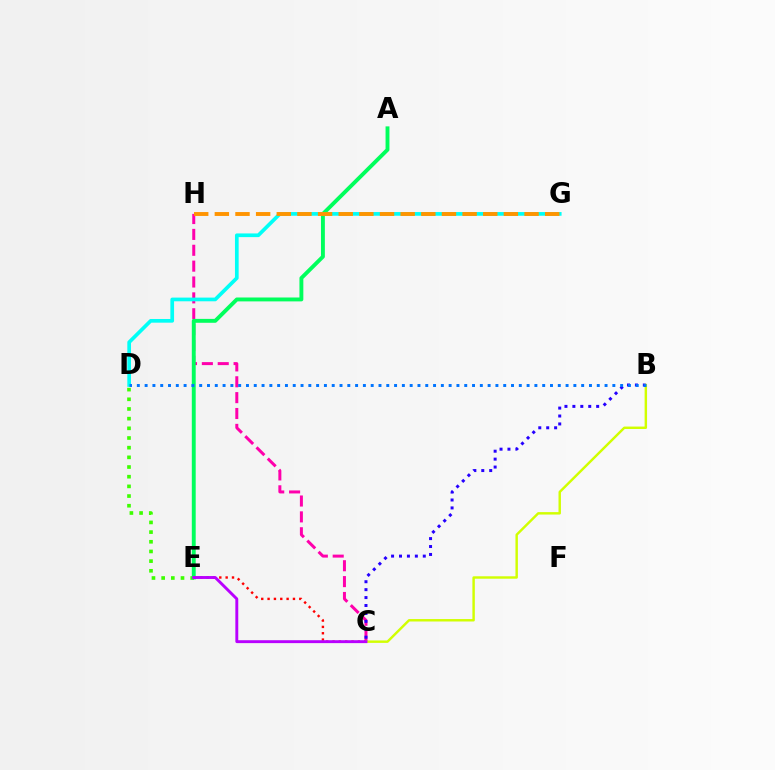{('C', 'H'): [{'color': '#ff00ac', 'line_style': 'dashed', 'thickness': 2.16}], ('D', 'E'): [{'color': '#3dff00', 'line_style': 'dotted', 'thickness': 2.63}], ('A', 'E'): [{'color': '#00ff5c', 'line_style': 'solid', 'thickness': 2.8}], ('D', 'G'): [{'color': '#00fff6', 'line_style': 'solid', 'thickness': 2.65}], ('C', 'E'): [{'color': '#ff0000', 'line_style': 'dotted', 'thickness': 1.72}, {'color': '#b900ff', 'line_style': 'solid', 'thickness': 2.09}], ('B', 'C'): [{'color': '#2500ff', 'line_style': 'dotted', 'thickness': 2.15}, {'color': '#d1ff00', 'line_style': 'solid', 'thickness': 1.75}], ('B', 'D'): [{'color': '#0074ff', 'line_style': 'dotted', 'thickness': 2.12}], ('G', 'H'): [{'color': '#ff9400', 'line_style': 'dashed', 'thickness': 2.8}]}